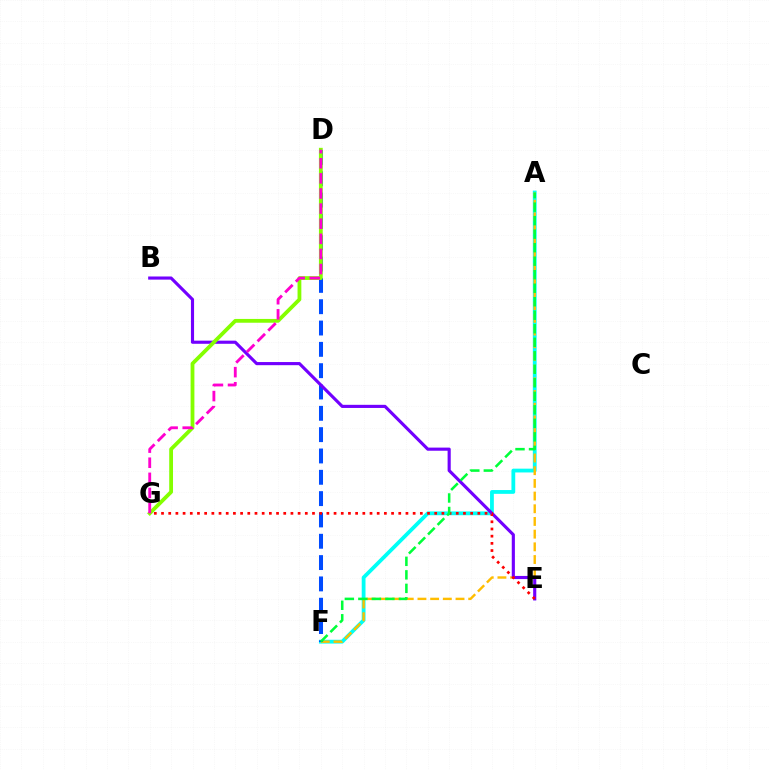{('A', 'F'): [{'color': '#00fff6', 'line_style': 'solid', 'thickness': 2.73}, {'color': '#ffbd00', 'line_style': 'dashed', 'thickness': 1.72}, {'color': '#00ff39', 'line_style': 'dashed', 'thickness': 1.84}], ('D', 'F'): [{'color': '#004bff', 'line_style': 'dashed', 'thickness': 2.9}], ('B', 'E'): [{'color': '#7200ff', 'line_style': 'solid', 'thickness': 2.26}], ('D', 'G'): [{'color': '#84ff00', 'line_style': 'solid', 'thickness': 2.74}, {'color': '#ff00cf', 'line_style': 'dashed', 'thickness': 2.05}], ('E', 'G'): [{'color': '#ff0000', 'line_style': 'dotted', 'thickness': 1.95}]}